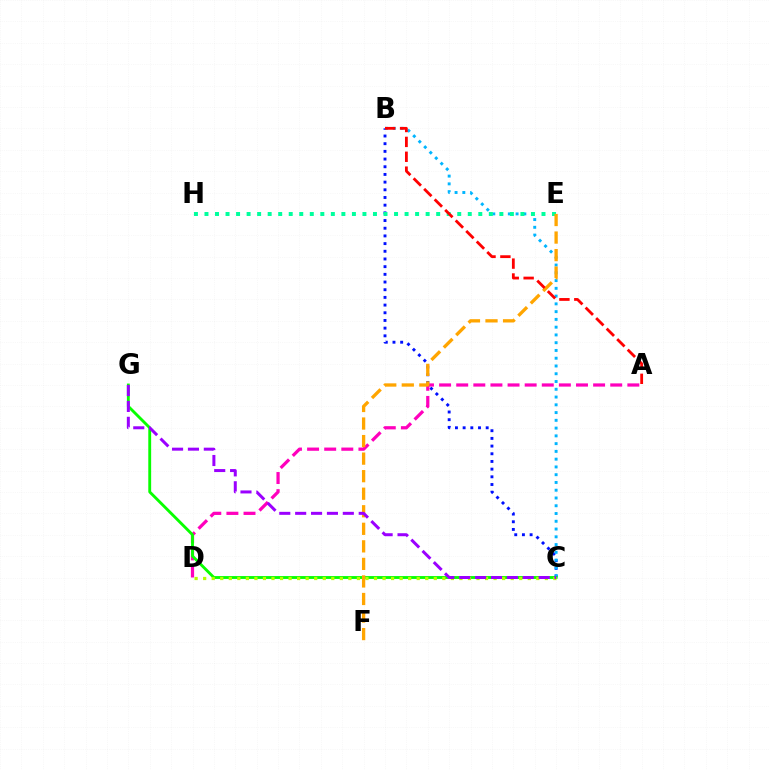{('B', 'C'): [{'color': '#0010ff', 'line_style': 'dotted', 'thickness': 2.09}, {'color': '#00b5ff', 'line_style': 'dotted', 'thickness': 2.11}], ('A', 'D'): [{'color': '#ff00bd', 'line_style': 'dashed', 'thickness': 2.32}], ('E', 'H'): [{'color': '#00ff9d', 'line_style': 'dotted', 'thickness': 2.86}], ('C', 'G'): [{'color': '#08ff00', 'line_style': 'solid', 'thickness': 2.06}, {'color': '#9b00ff', 'line_style': 'dashed', 'thickness': 2.16}], ('E', 'F'): [{'color': '#ffa500', 'line_style': 'dashed', 'thickness': 2.38}], ('C', 'D'): [{'color': '#b3ff00', 'line_style': 'dotted', 'thickness': 2.32}], ('A', 'B'): [{'color': '#ff0000', 'line_style': 'dashed', 'thickness': 2.02}]}